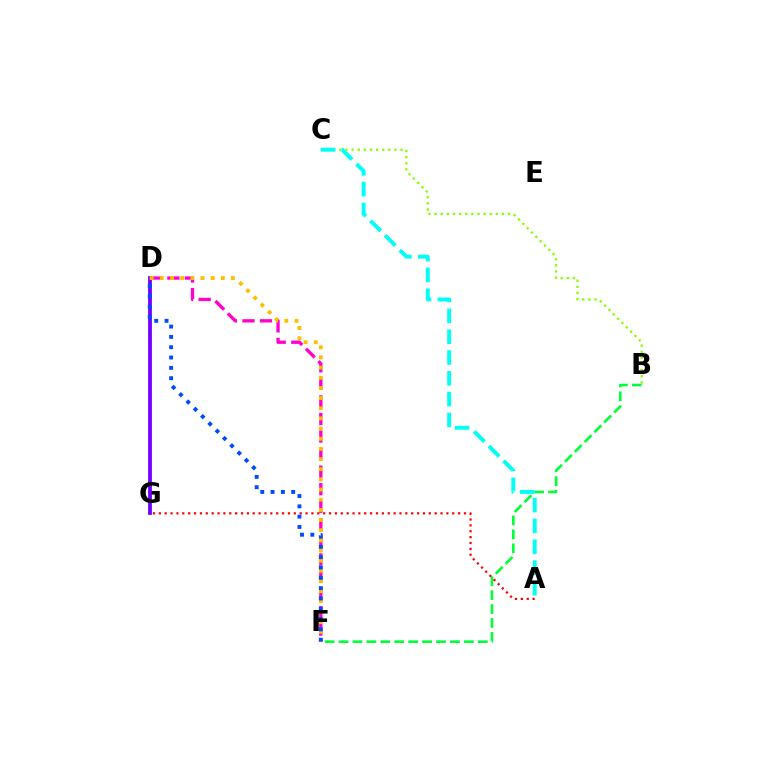{('B', 'C'): [{'color': '#84ff00', 'line_style': 'dotted', 'thickness': 1.66}], ('D', 'F'): [{'color': '#ff00cf', 'line_style': 'dashed', 'thickness': 2.38}, {'color': '#ffbd00', 'line_style': 'dotted', 'thickness': 2.76}, {'color': '#004bff', 'line_style': 'dotted', 'thickness': 2.8}], ('B', 'F'): [{'color': '#00ff39', 'line_style': 'dashed', 'thickness': 1.89}], ('D', 'G'): [{'color': '#7200ff', 'line_style': 'solid', 'thickness': 2.73}], ('A', 'G'): [{'color': '#ff0000', 'line_style': 'dotted', 'thickness': 1.59}], ('A', 'C'): [{'color': '#00fff6', 'line_style': 'dashed', 'thickness': 2.83}]}